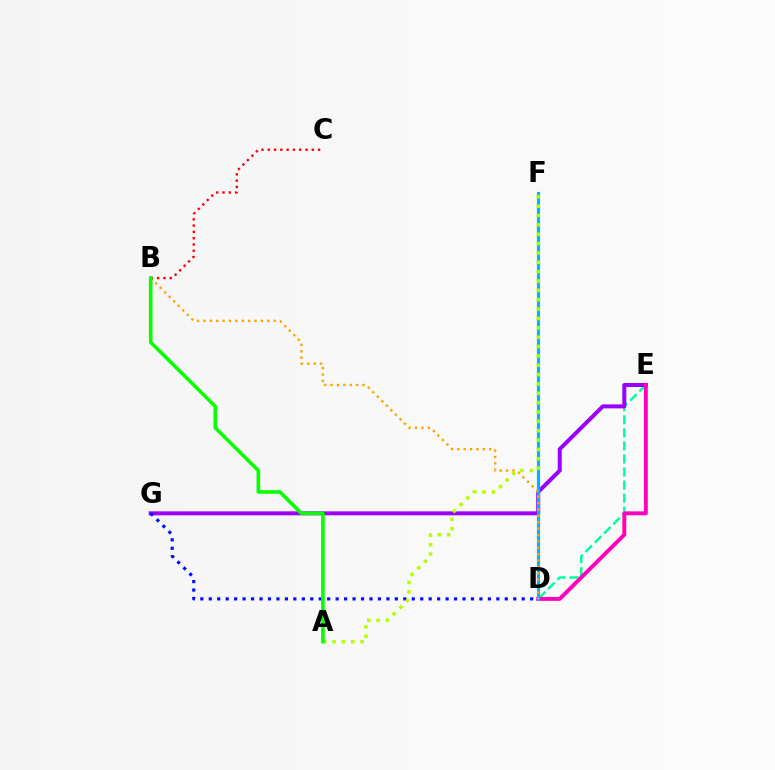{('D', 'E'): [{'color': '#00ff9d', 'line_style': 'dashed', 'thickness': 1.77}, {'color': '#ff00bd', 'line_style': 'solid', 'thickness': 2.82}], ('E', 'G'): [{'color': '#9b00ff', 'line_style': 'solid', 'thickness': 2.87}], ('D', 'F'): [{'color': '#00b5ff', 'line_style': 'solid', 'thickness': 2.28}], ('D', 'G'): [{'color': '#0010ff', 'line_style': 'dotted', 'thickness': 2.3}], ('B', 'D'): [{'color': '#ffa500', 'line_style': 'dotted', 'thickness': 1.73}], ('A', 'F'): [{'color': '#b3ff00', 'line_style': 'dotted', 'thickness': 2.54}], ('B', 'C'): [{'color': '#ff0000', 'line_style': 'dotted', 'thickness': 1.71}], ('A', 'B'): [{'color': '#08ff00', 'line_style': 'solid', 'thickness': 2.59}]}